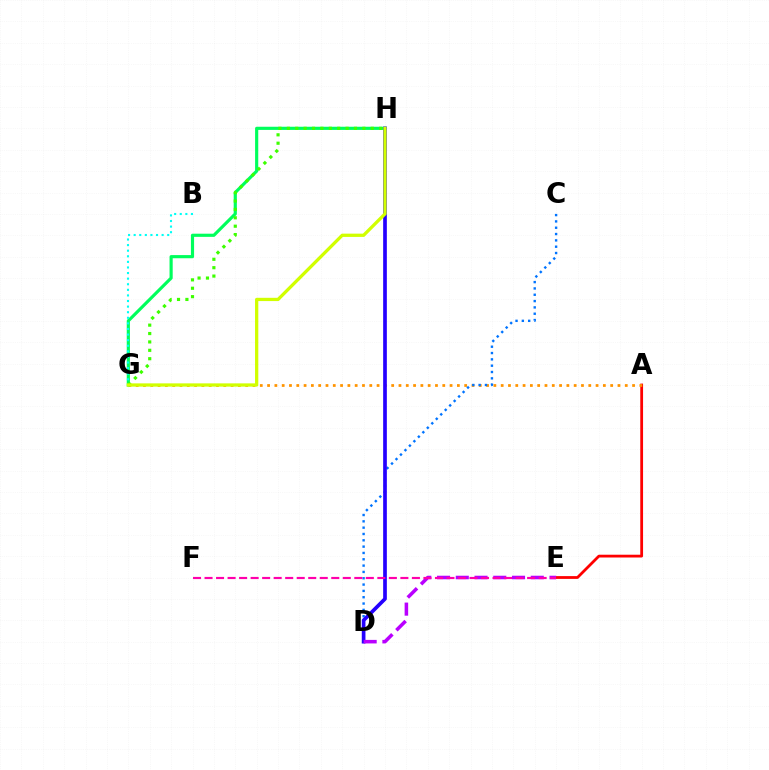{('A', 'E'): [{'color': '#ff0000', 'line_style': 'solid', 'thickness': 2.01}], ('A', 'G'): [{'color': '#ff9400', 'line_style': 'dotted', 'thickness': 1.98}], ('C', 'D'): [{'color': '#0074ff', 'line_style': 'dotted', 'thickness': 1.72}], ('G', 'H'): [{'color': '#00ff5c', 'line_style': 'solid', 'thickness': 2.28}, {'color': '#3dff00', 'line_style': 'dotted', 'thickness': 2.28}, {'color': '#d1ff00', 'line_style': 'solid', 'thickness': 2.35}], ('D', 'H'): [{'color': '#2500ff', 'line_style': 'solid', 'thickness': 2.65}], ('D', 'E'): [{'color': '#b900ff', 'line_style': 'dashed', 'thickness': 2.55}], ('B', 'G'): [{'color': '#00fff6', 'line_style': 'dotted', 'thickness': 1.52}], ('E', 'F'): [{'color': '#ff00ac', 'line_style': 'dashed', 'thickness': 1.57}]}